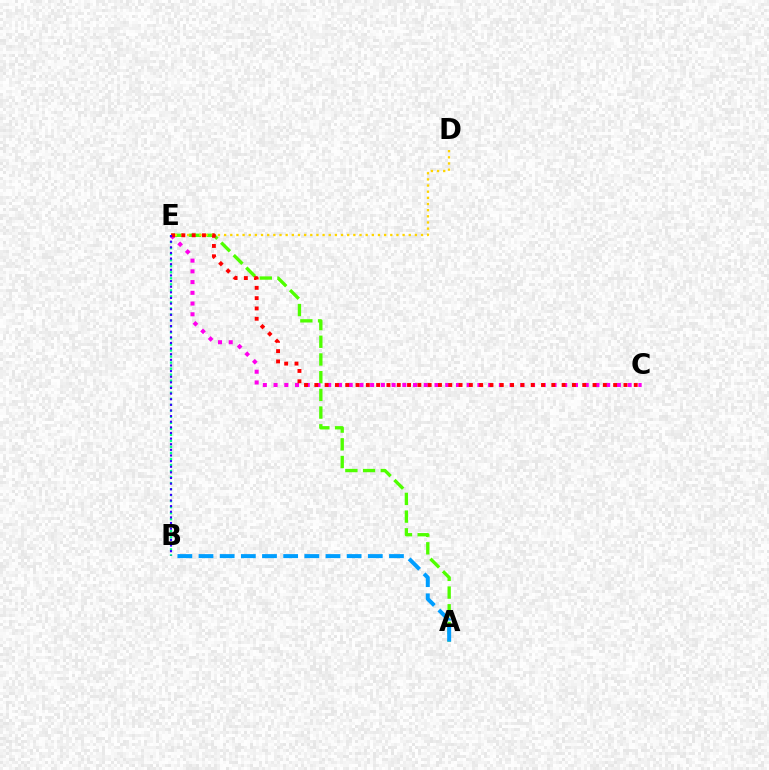{('A', 'E'): [{'color': '#4fff00', 'line_style': 'dashed', 'thickness': 2.41}], ('D', 'E'): [{'color': '#ffd500', 'line_style': 'dotted', 'thickness': 1.67}], ('B', 'E'): [{'color': '#00ff86', 'line_style': 'dotted', 'thickness': 1.64}, {'color': '#3700ff', 'line_style': 'dotted', 'thickness': 1.53}], ('A', 'B'): [{'color': '#009eff', 'line_style': 'dashed', 'thickness': 2.87}], ('C', 'E'): [{'color': '#ff00ed', 'line_style': 'dotted', 'thickness': 2.91}, {'color': '#ff0000', 'line_style': 'dotted', 'thickness': 2.8}]}